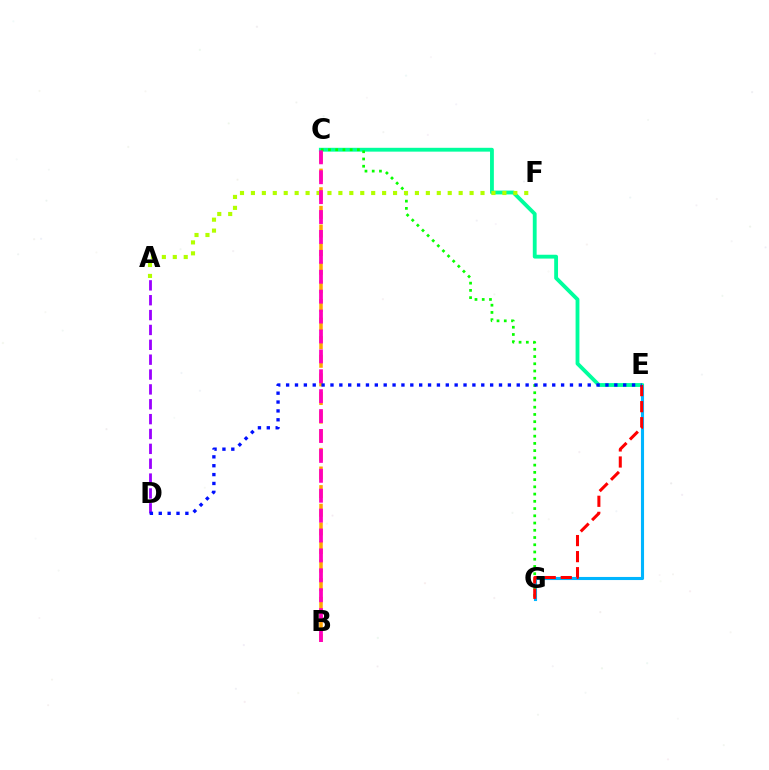{('E', 'G'): [{'color': '#00b5ff', 'line_style': 'solid', 'thickness': 2.23}, {'color': '#ff0000', 'line_style': 'dashed', 'thickness': 2.18}], ('B', 'C'): [{'color': '#ffa500', 'line_style': 'dashed', 'thickness': 2.53}, {'color': '#ff00bd', 'line_style': 'dashed', 'thickness': 2.7}], ('C', 'E'): [{'color': '#00ff9d', 'line_style': 'solid', 'thickness': 2.76}], ('C', 'G'): [{'color': '#08ff00', 'line_style': 'dotted', 'thickness': 1.97}], ('A', 'D'): [{'color': '#9b00ff', 'line_style': 'dashed', 'thickness': 2.02}], ('A', 'F'): [{'color': '#b3ff00', 'line_style': 'dotted', 'thickness': 2.97}], ('D', 'E'): [{'color': '#0010ff', 'line_style': 'dotted', 'thickness': 2.41}]}